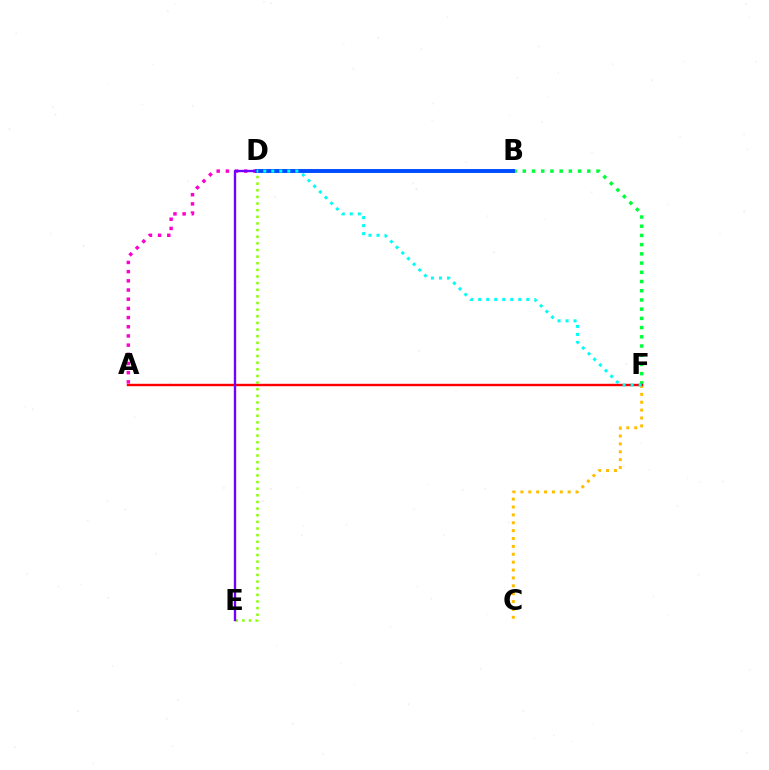{('C', 'F'): [{'color': '#ffbd00', 'line_style': 'dotted', 'thickness': 2.14}], ('B', 'F'): [{'color': '#00ff39', 'line_style': 'dotted', 'thickness': 2.5}], ('A', 'F'): [{'color': '#ff0000', 'line_style': 'solid', 'thickness': 1.73}], ('D', 'E'): [{'color': '#84ff00', 'line_style': 'dotted', 'thickness': 1.8}, {'color': '#7200ff', 'line_style': 'solid', 'thickness': 1.7}], ('A', 'D'): [{'color': '#ff00cf', 'line_style': 'dotted', 'thickness': 2.5}], ('B', 'D'): [{'color': '#004bff', 'line_style': 'solid', 'thickness': 2.81}], ('D', 'F'): [{'color': '#00fff6', 'line_style': 'dotted', 'thickness': 2.18}]}